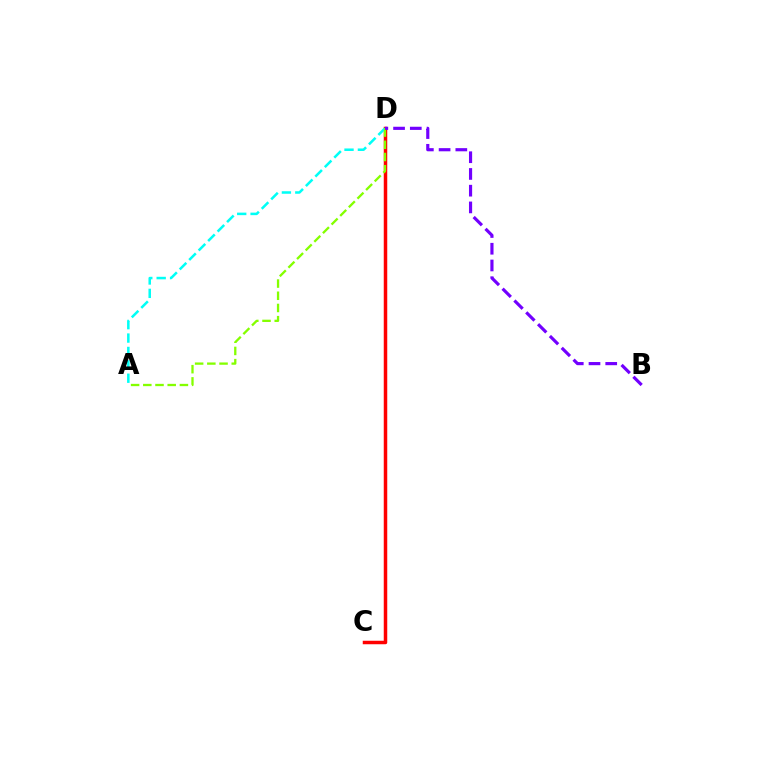{('C', 'D'): [{'color': '#ff0000', 'line_style': 'solid', 'thickness': 2.51}], ('A', 'D'): [{'color': '#00fff6', 'line_style': 'dashed', 'thickness': 1.82}, {'color': '#84ff00', 'line_style': 'dashed', 'thickness': 1.66}], ('B', 'D'): [{'color': '#7200ff', 'line_style': 'dashed', 'thickness': 2.27}]}